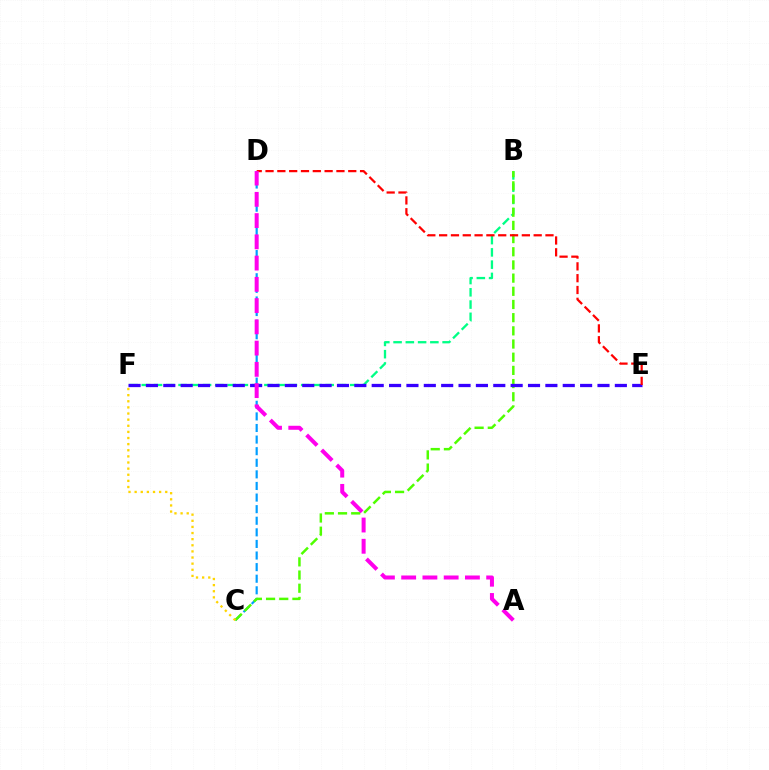{('B', 'F'): [{'color': '#00ff86', 'line_style': 'dashed', 'thickness': 1.67}], ('C', 'D'): [{'color': '#009eff', 'line_style': 'dashed', 'thickness': 1.58}], ('B', 'C'): [{'color': '#4fff00', 'line_style': 'dashed', 'thickness': 1.79}], ('C', 'F'): [{'color': '#ffd500', 'line_style': 'dotted', 'thickness': 1.66}], ('E', 'F'): [{'color': '#3700ff', 'line_style': 'dashed', 'thickness': 2.36}], ('D', 'E'): [{'color': '#ff0000', 'line_style': 'dashed', 'thickness': 1.61}], ('A', 'D'): [{'color': '#ff00ed', 'line_style': 'dashed', 'thickness': 2.89}]}